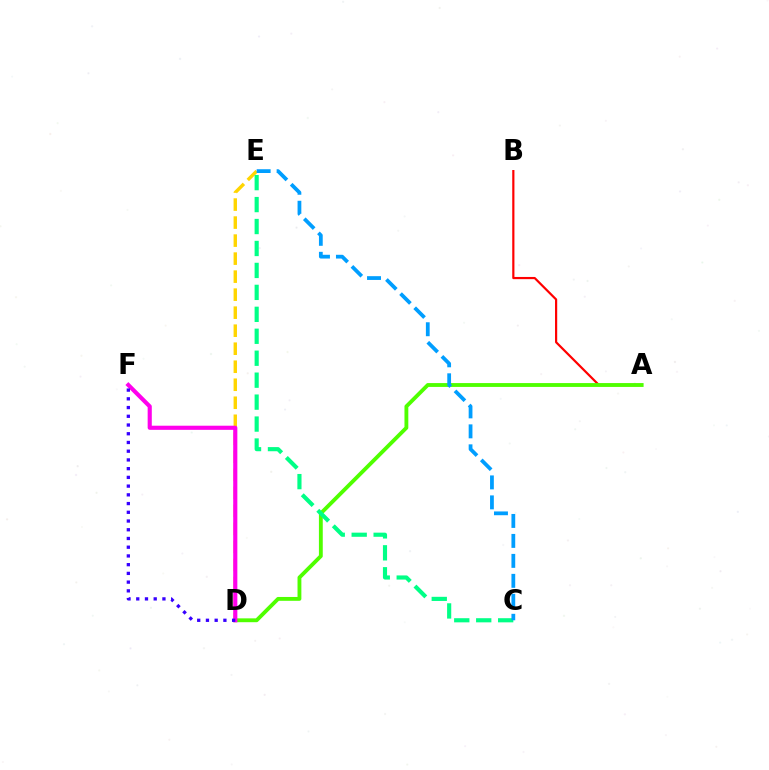{('D', 'E'): [{'color': '#ffd500', 'line_style': 'dashed', 'thickness': 2.45}], ('A', 'B'): [{'color': '#ff0000', 'line_style': 'solid', 'thickness': 1.58}], ('A', 'D'): [{'color': '#4fff00', 'line_style': 'solid', 'thickness': 2.77}], ('C', 'E'): [{'color': '#00ff86', 'line_style': 'dashed', 'thickness': 2.98}, {'color': '#009eff', 'line_style': 'dashed', 'thickness': 2.71}], ('D', 'F'): [{'color': '#ff00ed', 'line_style': 'solid', 'thickness': 2.97}, {'color': '#3700ff', 'line_style': 'dotted', 'thickness': 2.37}]}